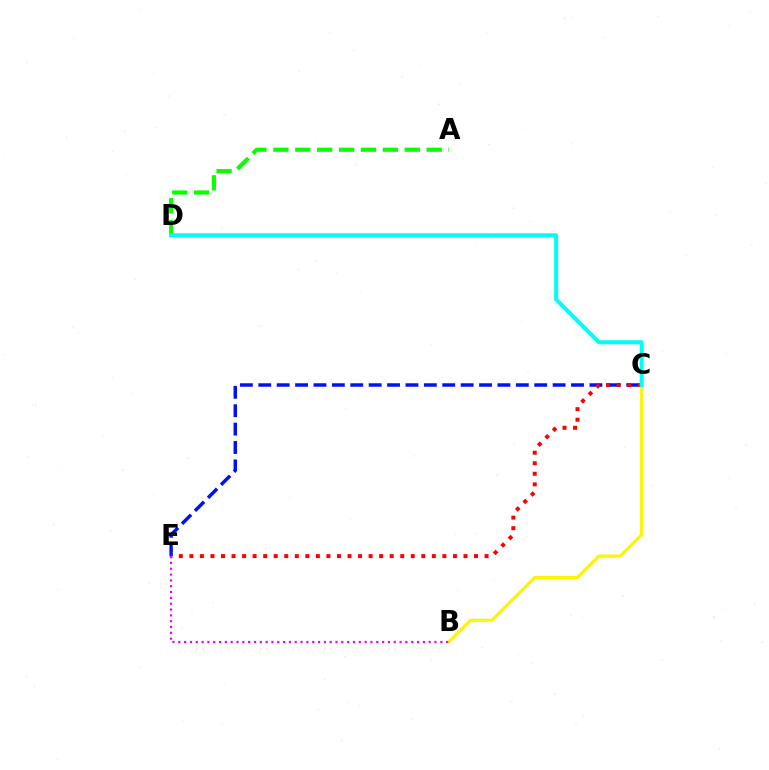{('B', 'C'): [{'color': '#fcf500', 'line_style': 'solid', 'thickness': 2.24}], ('A', 'D'): [{'color': '#08ff00', 'line_style': 'dashed', 'thickness': 2.97}], ('C', 'E'): [{'color': '#0010ff', 'line_style': 'dashed', 'thickness': 2.5}, {'color': '#ff0000', 'line_style': 'dotted', 'thickness': 2.86}], ('B', 'E'): [{'color': '#ee00ff', 'line_style': 'dotted', 'thickness': 1.58}], ('C', 'D'): [{'color': '#00fff6', 'line_style': 'solid', 'thickness': 2.89}]}